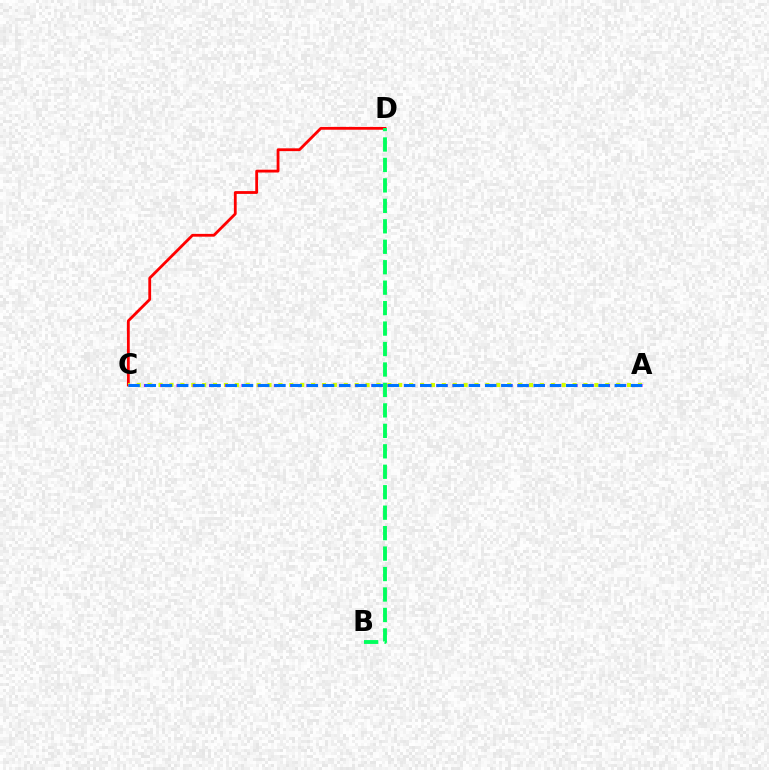{('C', 'D'): [{'color': '#ff0000', 'line_style': 'solid', 'thickness': 2.02}], ('A', 'C'): [{'color': '#d1ff00', 'line_style': 'dotted', 'thickness': 2.96}, {'color': '#b900ff', 'line_style': 'dotted', 'thickness': 2.21}, {'color': '#0074ff', 'line_style': 'dashed', 'thickness': 2.2}], ('B', 'D'): [{'color': '#00ff5c', 'line_style': 'dashed', 'thickness': 2.78}]}